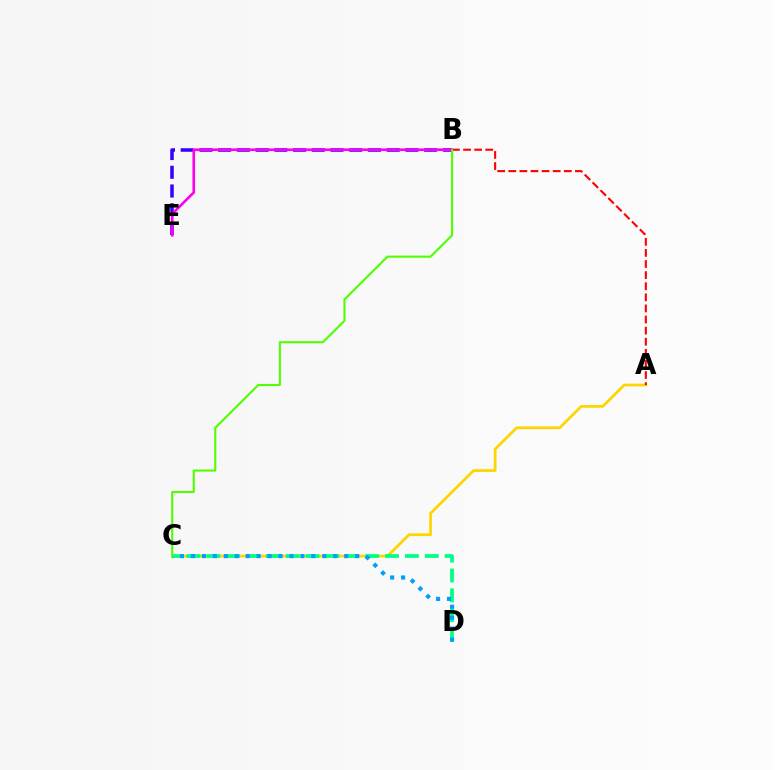{('A', 'C'): [{'color': '#ffd500', 'line_style': 'solid', 'thickness': 1.98}], ('B', 'E'): [{'color': '#3700ff', 'line_style': 'dashed', 'thickness': 2.54}, {'color': '#ff00ed', 'line_style': 'solid', 'thickness': 1.9}], ('C', 'D'): [{'color': '#00ff86', 'line_style': 'dashed', 'thickness': 2.7}, {'color': '#009eff', 'line_style': 'dotted', 'thickness': 2.97}], ('A', 'B'): [{'color': '#ff0000', 'line_style': 'dashed', 'thickness': 1.51}], ('B', 'C'): [{'color': '#4fff00', 'line_style': 'solid', 'thickness': 1.51}]}